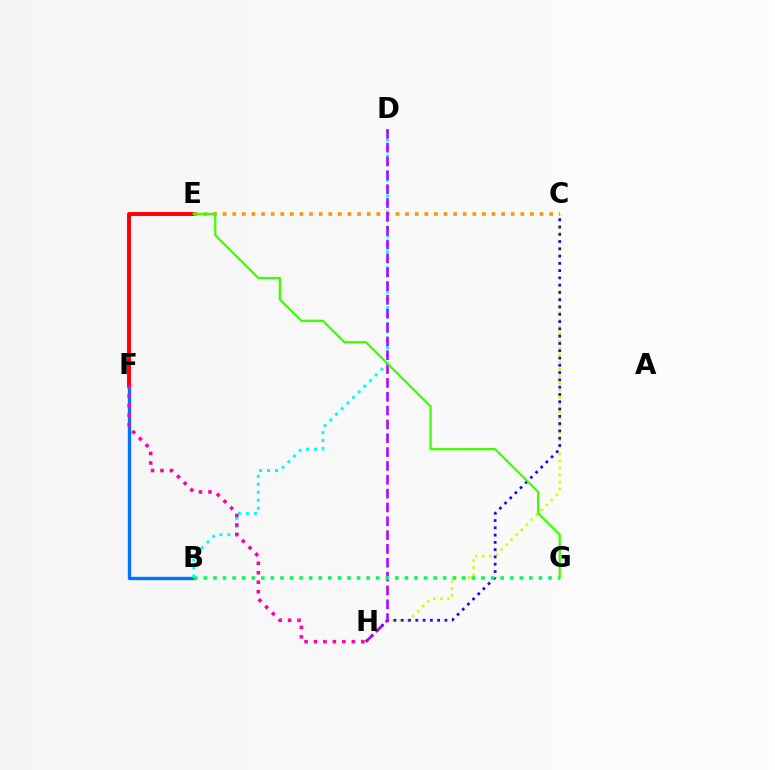{('B', 'F'): [{'color': '#0074ff', 'line_style': 'solid', 'thickness': 2.42}], ('C', 'H'): [{'color': '#d1ff00', 'line_style': 'dotted', 'thickness': 1.92}, {'color': '#2500ff', 'line_style': 'dotted', 'thickness': 1.98}], ('E', 'F'): [{'color': '#ff0000', 'line_style': 'solid', 'thickness': 2.82}], ('B', 'D'): [{'color': '#00fff6', 'line_style': 'dotted', 'thickness': 2.17}], ('F', 'H'): [{'color': '#ff00ac', 'line_style': 'dotted', 'thickness': 2.57}], ('C', 'E'): [{'color': '#ff9400', 'line_style': 'dotted', 'thickness': 2.61}], ('D', 'H'): [{'color': '#b900ff', 'line_style': 'dashed', 'thickness': 1.88}], ('B', 'G'): [{'color': '#00ff5c', 'line_style': 'dotted', 'thickness': 2.6}], ('E', 'G'): [{'color': '#3dff00', 'line_style': 'solid', 'thickness': 1.63}]}